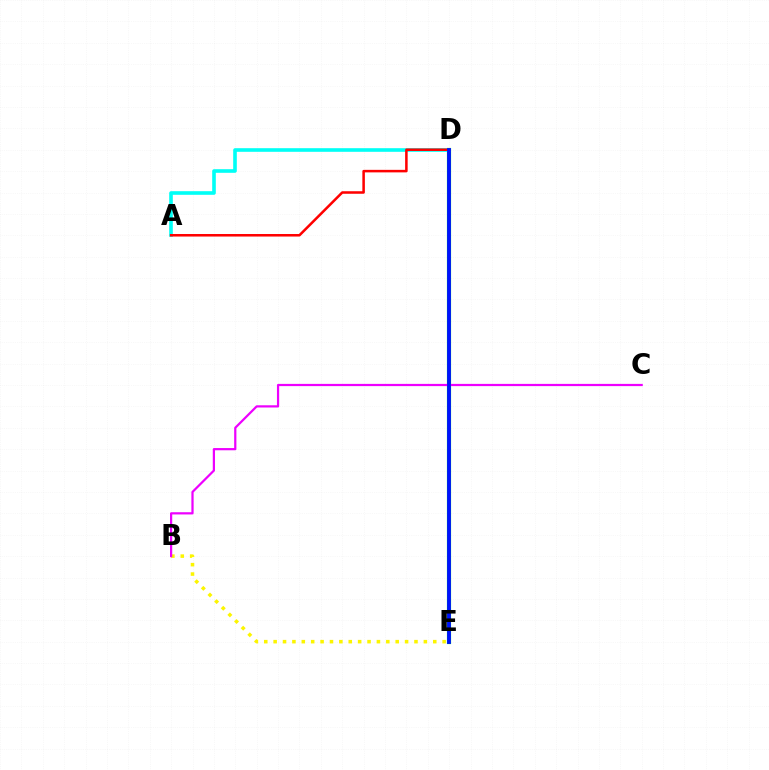{('B', 'E'): [{'color': '#fcf500', 'line_style': 'dotted', 'thickness': 2.55}], ('D', 'E'): [{'color': '#08ff00', 'line_style': 'solid', 'thickness': 3.0}, {'color': '#0010ff', 'line_style': 'solid', 'thickness': 2.75}], ('B', 'C'): [{'color': '#ee00ff', 'line_style': 'solid', 'thickness': 1.6}], ('A', 'D'): [{'color': '#00fff6', 'line_style': 'solid', 'thickness': 2.6}, {'color': '#ff0000', 'line_style': 'solid', 'thickness': 1.82}]}